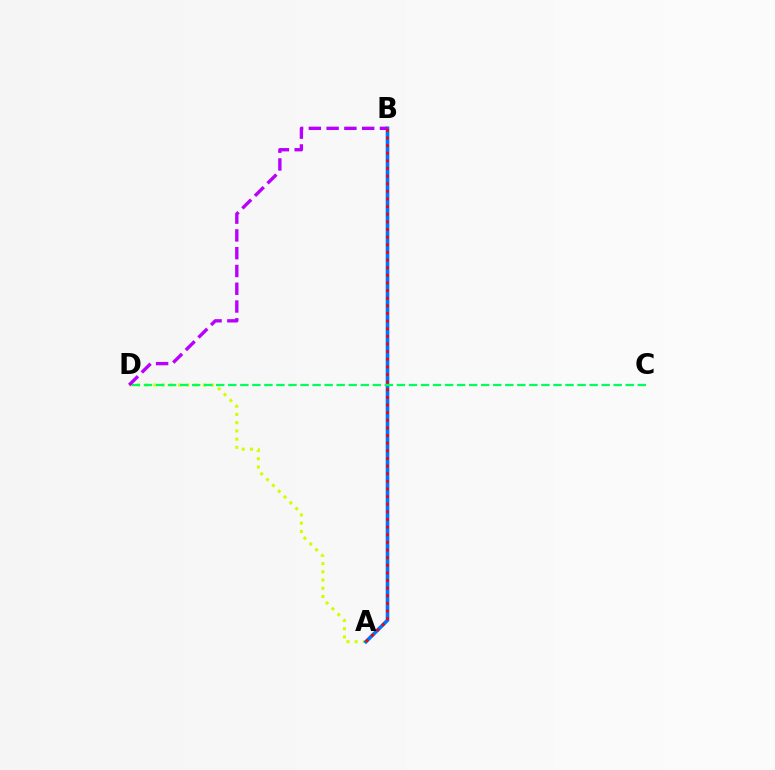{('A', 'D'): [{'color': '#d1ff00', 'line_style': 'dotted', 'thickness': 2.24}], ('A', 'B'): [{'color': '#0074ff', 'line_style': 'solid', 'thickness': 2.6}, {'color': '#ff0000', 'line_style': 'dotted', 'thickness': 2.07}], ('C', 'D'): [{'color': '#00ff5c', 'line_style': 'dashed', 'thickness': 1.64}], ('B', 'D'): [{'color': '#b900ff', 'line_style': 'dashed', 'thickness': 2.41}]}